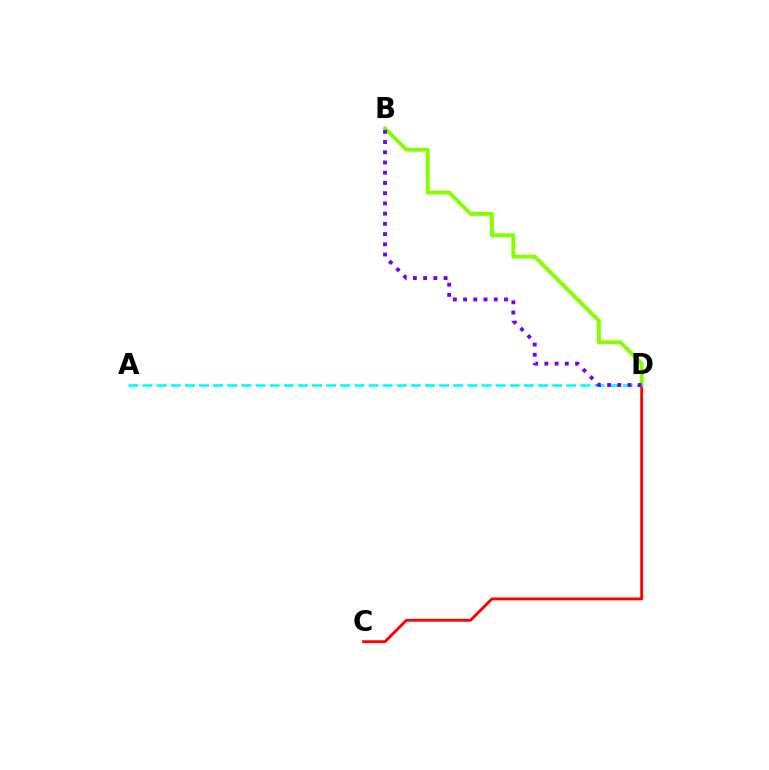{('C', 'D'): [{'color': '#ff0000', 'line_style': 'solid', 'thickness': 2.06}], ('B', 'D'): [{'color': '#84ff00', 'line_style': 'solid', 'thickness': 2.81}, {'color': '#7200ff', 'line_style': 'dotted', 'thickness': 2.78}], ('A', 'D'): [{'color': '#00fff6', 'line_style': 'dashed', 'thickness': 1.92}]}